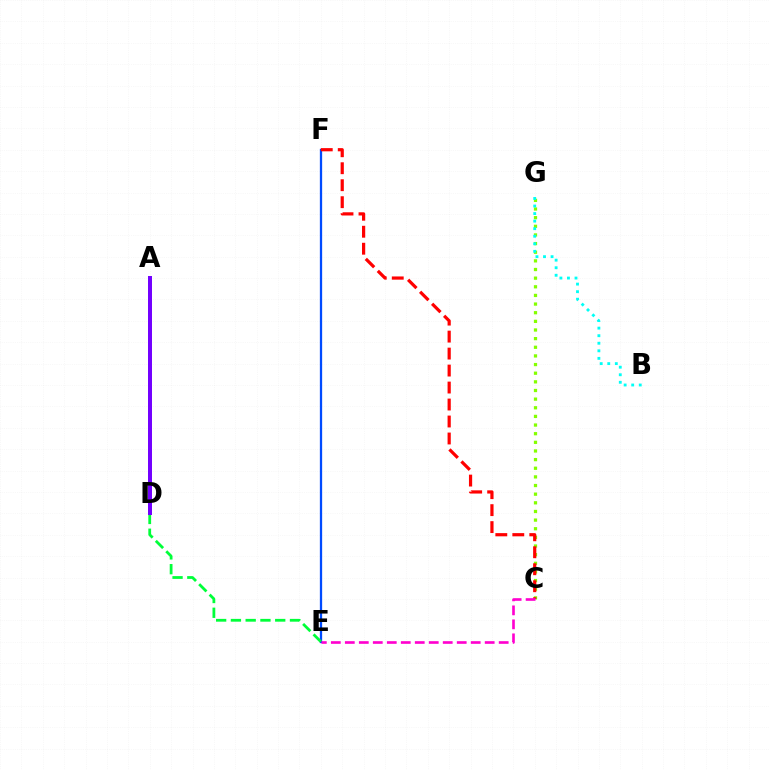{('E', 'F'): [{'color': '#004bff', 'line_style': 'solid', 'thickness': 1.64}], ('A', 'D'): [{'color': '#ffbd00', 'line_style': 'dotted', 'thickness': 2.59}, {'color': '#7200ff', 'line_style': 'solid', 'thickness': 2.87}], ('C', 'G'): [{'color': '#84ff00', 'line_style': 'dotted', 'thickness': 2.35}], ('C', 'F'): [{'color': '#ff0000', 'line_style': 'dashed', 'thickness': 2.31}], ('C', 'E'): [{'color': '#ff00cf', 'line_style': 'dashed', 'thickness': 1.9}], ('D', 'E'): [{'color': '#00ff39', 'line_style': 'dashed', 'thickness': 2.01}], ('B', 'G'): [{'color': '#00fff6', 'line_style': 'dotted', 'thickness': 2.05}]}